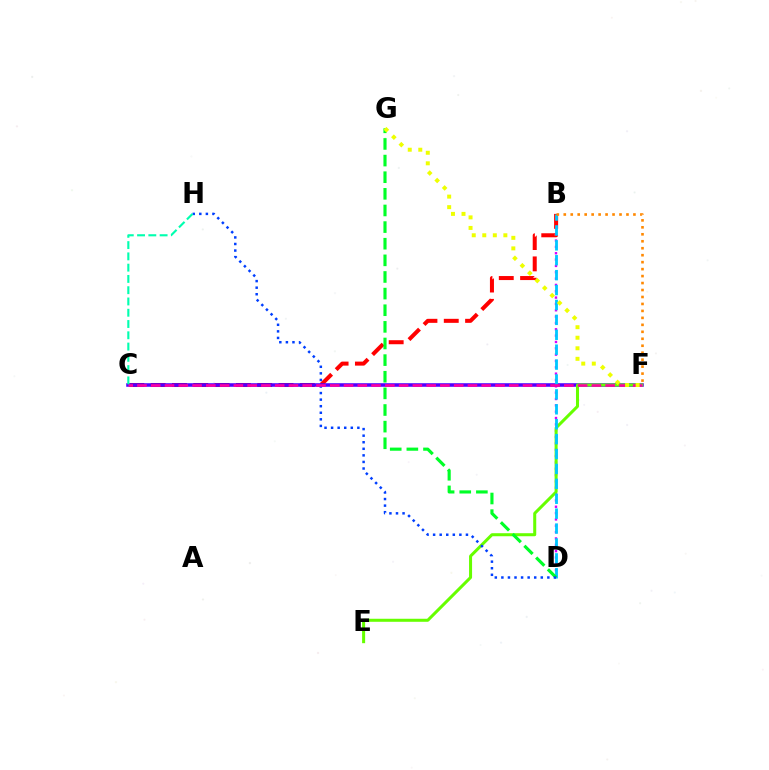{('B', 'D'): [{'color': '#d600ff', 'line_style': 'dotted', 'thickness': 1.72}, {'color': '#00c7ff', 'line_style': 'dashed', 'thickness': 2.03}], ('B', 'C'): [{'color': '#ff0000', 'line_style': 'dashed', 'thickness': 2.9}], ('C', 'F'): [{'color': '#4f00ff', 'line_style': 'solid', 'thickness': 2.56}, {'color': '#ff00a0', 'line_style': 'dashed', 'thickness': 1.87}], ('E', 'F'): [{'color': '#66ff00', 'line_style': 'solid', 'thickness': 2.18}], ('D', 'G'): [{'color': '#00ff27', 'line_style': 'dashed', 'thickness': 2.26}], ('D', 'H'): [{'color': '#003fff', 'line_style': 'dotted', 'thickness': 1.78}], ('B', 'F'): [{'color': '#ff8800', 'line_style': 'dotted', 'thickness': 1.89}], ('F', 'G'): [{'color': '#eeff00', 'line_style': 'dotted', 'thickness': 2.86}], ('C', 'H'): [{'color': '#00ffaf', 'line_style': 'dashed', 'thickness': 1.53}]}